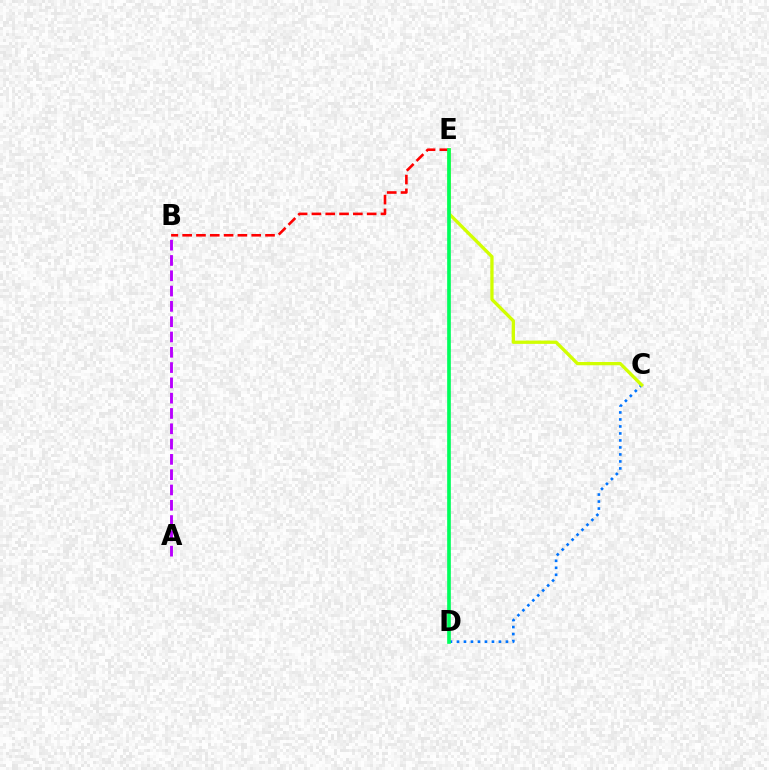{('C', 'D'): [{'color': '#0074ff', 'line_style': 'dotted', 'thickness': 1.9}], ('C', 'E'): [{'color': '#d1ff00', 'line_style': 'solid', 'thickness': 2.38}], ('B', 'E'): [{'color': '#ff0000', 'line_style': 'dashed', 'thickness': 1.88}], ('D', 'E'): [{'color': '#00ff5c', 'line_style': 'solid', 'thickness': 2.64}], ('A', 'B'): [{'color': '#b900ff', 'line_style': 'dashed', 'thickness': 2.08}]}